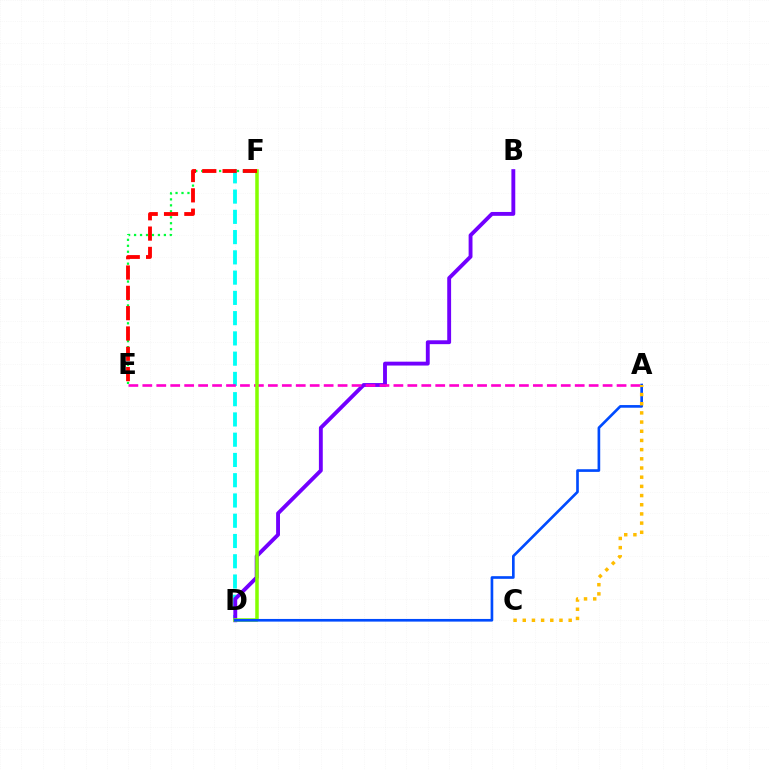{('E', 'F'): [{'color': '#00ff39', 'line_style': 'dotted', 'thickness': 1.62}, {'color': '#ff0000', 'line_style': 'dashed', 'thickness': 2.76}], ('D', 'F'): [{'color': '#00fff6', 'line_style': 'dashed', 'thickness': 2.75}, {'color': '#84ff00', 'line_style': 'solid', 'thickness': 2.54}], ('B', 'D'): [{'color': '#7200ff', 'line_style': 'solid', 'thickness': 2.79}], ('A', 'E'): [{'color': '#ff00cf', 'line_style': 'dashed', 'thickness': 1.89}], ('A', 'D'): [{'color': '#004bff', 'line_style': 'solid', 'thickness': 1.92}], ('A', 'C'): [{'color': '#ffbd00', 'line_style': 'dotted', 'thickness': 2.5}]}